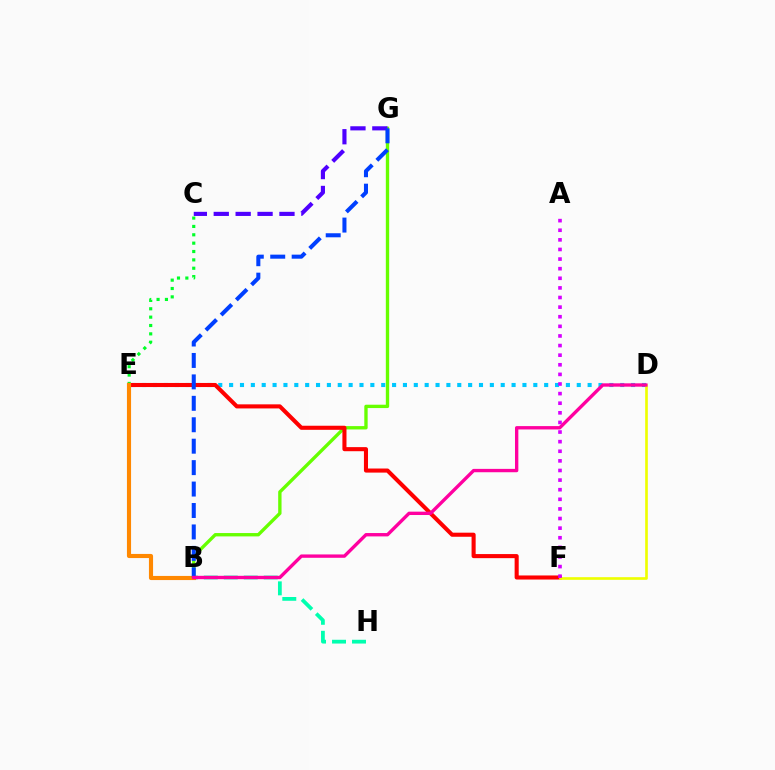{('B', 'G'): [{'color': '#66ff00', 'line_style': 'solid', 'thickness': 2.41}, {'color': '#003fff', 'line_style': 'dashed', 'thickness': 2.91}], ('D', 'E'): [{'color': '#00c7ff', 'line_style': 'dotted', 'thickness': 2.95}], ('C', 'E'): [{'color': '#00ff27', 'line_style': 'dotted', 'thickness': 2.27}], ('E', 'F'): [{'color': '#ff0000', 'line_style': 'solid', 'thickness': 2.94}], ('B', 'H'): [{'color': '#00ffaf', 'line_style': 'dashed', 'thickness': 2.71}], ('C', 'G'): [{'color': '#4f00ff', 'line_style': 'dashed', 'thickness': 2.98}], ('D', 'F'): [{'color': '#eeff00', 'line_style': 'solid', 'thickness': 1.91}], ('B', 'E'): [{'color': '#ff8800', 'line_style': 'solid', 'thickness': 2.97}], ('B', 'D'): [{'color': '#ff00a0', 'line_style': 'solid', 'thickness': 2.42}], ('A', 'F'): [{'color': '#d600ff', 'line_style': 'dotted', 'thickness': 2.61}]}